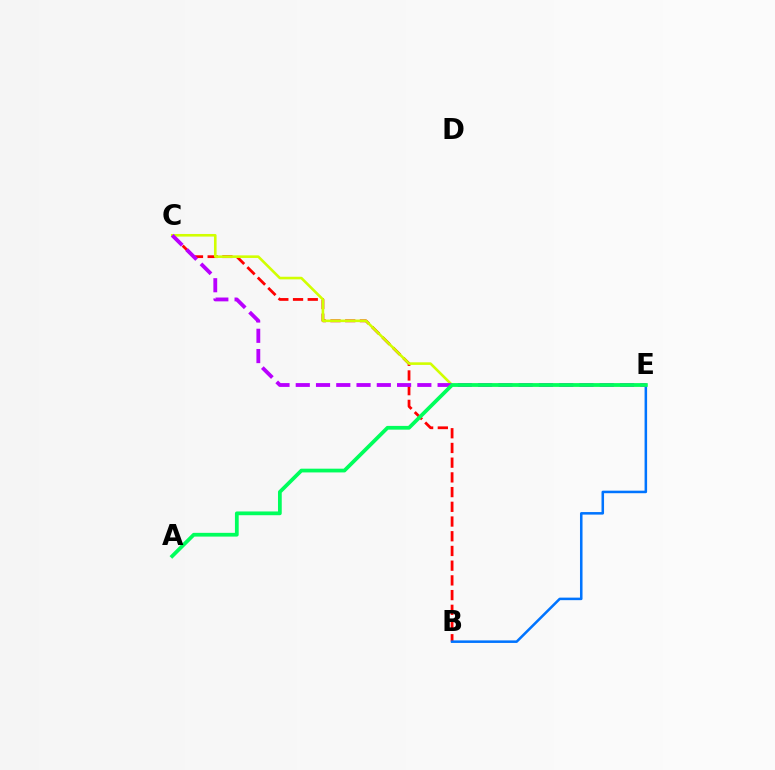{('B', 'C'): [{'color': '#ff0000', 'line_style': 'dashed', 'thickness': 2.0}], ('C', 'E'): [{'color': '#d1ff00', 'line_style': 'solid', 'thickness': 1.88}, {'color': '#b900ff', 'line_style': 'dashed', 'thickness': 2.75}], ('B', 'E'): [{'color': '#0074ff', 'line_style': 'solid', 'thickness': 1.83}], ('A', 'E'): [{'color': '#00ff5c', 'line_style': 'solid', 'thickness': 2.7}]}